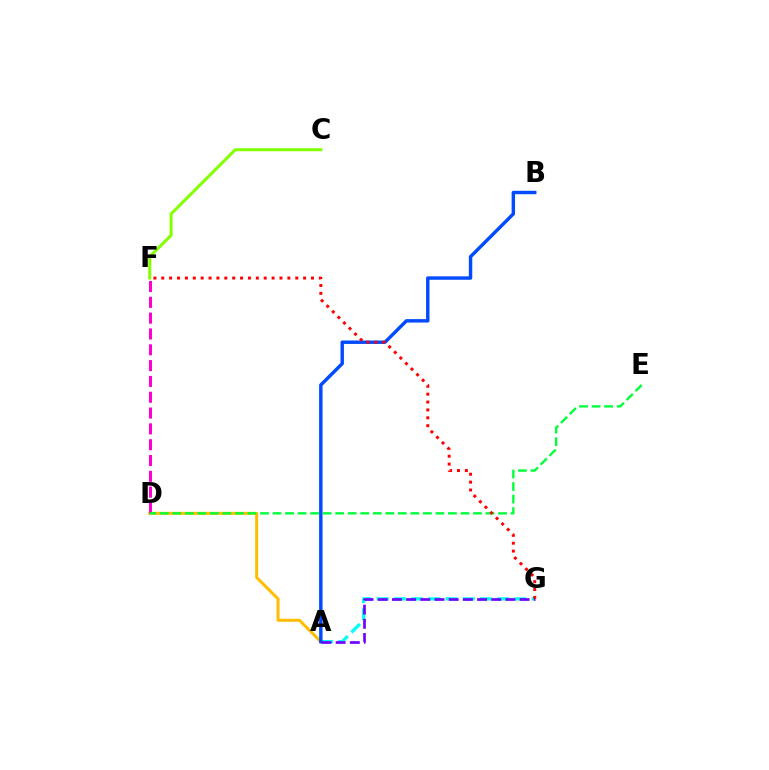{('A', 'D'): [{'color': '#ffbd00', 'line_style': 'solid', 'thickness': 2.18}], ('D', 'F'): [{'color': '#ff00cf', 'line_style': 'dashed', 'thickness': 2.15}], ('C', 'F'): [{'color': '#84ff00', 'line_style': 'solid', 'thickness': 2.18}], ('D', 'E'): [{'color': '#00ff39', 'line_style': 'dashed', 'thickness': 1.7}], ('A', 'G'): [{'color': '#00fff6', 'line_style': 'dashed', 'thickness': 2.34}, {'color': '#7200ff', 'line_style': 'dashed', 'thickness': 1.93}], ('A', 'B'): [{'color': '#004bff', 'line_style': 'solid', 'thickness': 2.46}], ('F', 'G'): [{'color': '#ff0000', 'line_style': 'dotted', 'thickness': 2.14}]}